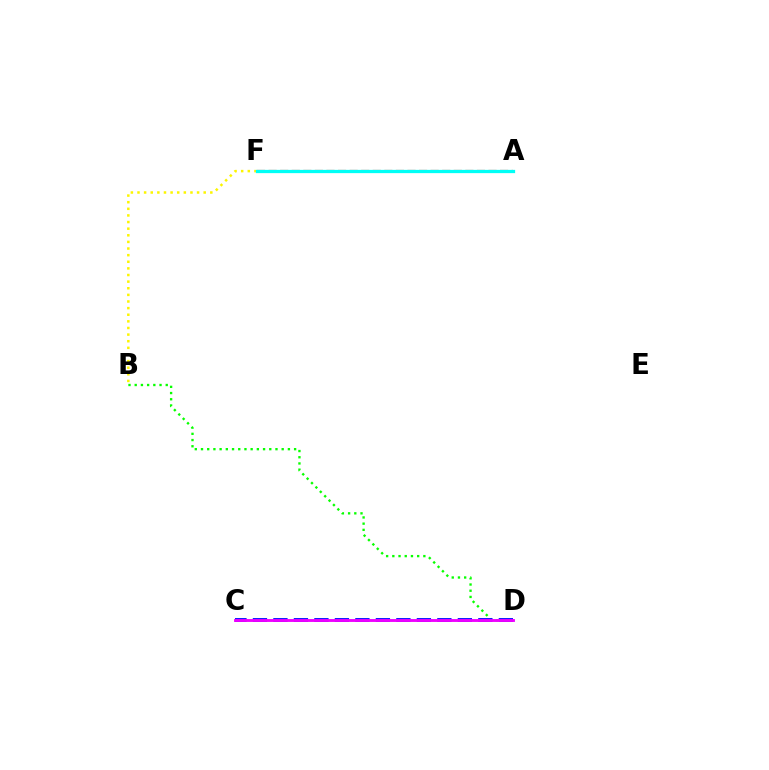{('B', 'D'): [{'color': '#08ff00', 'line_style': 'dotted', 'thickness': 1.69}], ('B', 'F'): [{'color': '#fcf500', 'line_style': 'dotted', 'thickness': 1.8}], ('A', 'F'): [{'color': '#ff0000', 'line_style': 'dashed', 'thickness': 1.57}, {'color': '#00fff6', 'line_style': 'solid', 'thickness': 2.34}], ('C', 'D'): [{'color': '#0010ff', 'line_style': 'dashed', 'thickness': 2.78}, {'color': '#ee00ff', 'line_style': 'solid', 'thickness': 2.07}]}